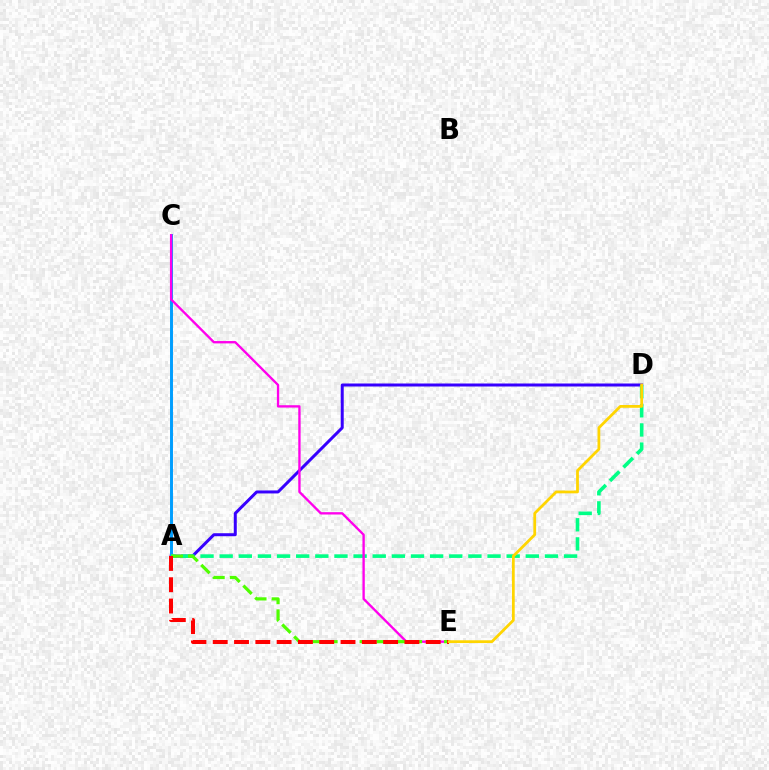{('A', 'D'): [{'color': '#3700ff', 'line_style': 'solid', 'thickness': 2.16}, {'color': '#00ff86', 'line_style': 'dashed', 'thickness': 2.6}], ('A', 'C'): [{'color': '#009eff', 'line_style': 'solid', 'thickness': 2.12}], ('C', 'E'): [{'color': '#ff00ed', 'line_style': 'solid', 'thickness': 1.69}], ('A', 'E'): [{'color': '#4fff00', 'line_style': 'dashed', 'thickness': 2.29}, {'color': '#ff0000', 'line_style': 'dashed', 'thickness': 2.89}], ('D', 'E'): [{'color': '#ffd500', 'line_style': 'solid', 'thickness': 2.0}]}